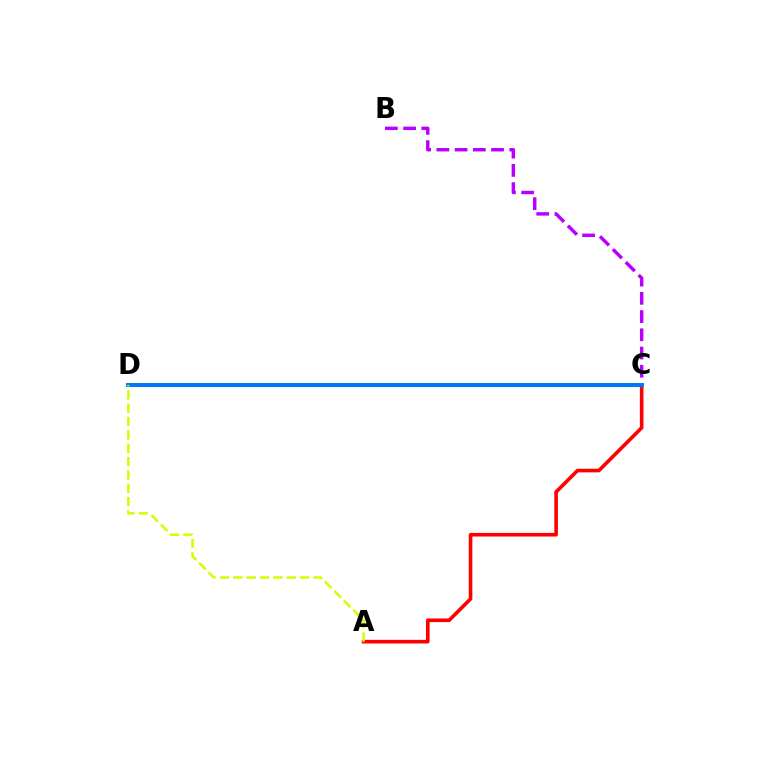{('A', 'C'): [{'color': '#ff0000', 'line_style': 'solid', 'thickness': 2.6}], ('B', 'C'): [{'color': '#b900ff', 'line_style': 'dashed', 'thickness': 2.48}], ('C', 'D'): [{'color': '#00ff5c', 'line_style': 'solid', 'thickness': 2.72}, {'color': '#0074ff', 'line_style': 'solid', 'thickness': 2.77}], ('A', 'D'): [{'color': '#d1ff00', 'line_style': 'dashed', 'thickness': 1.81}]}